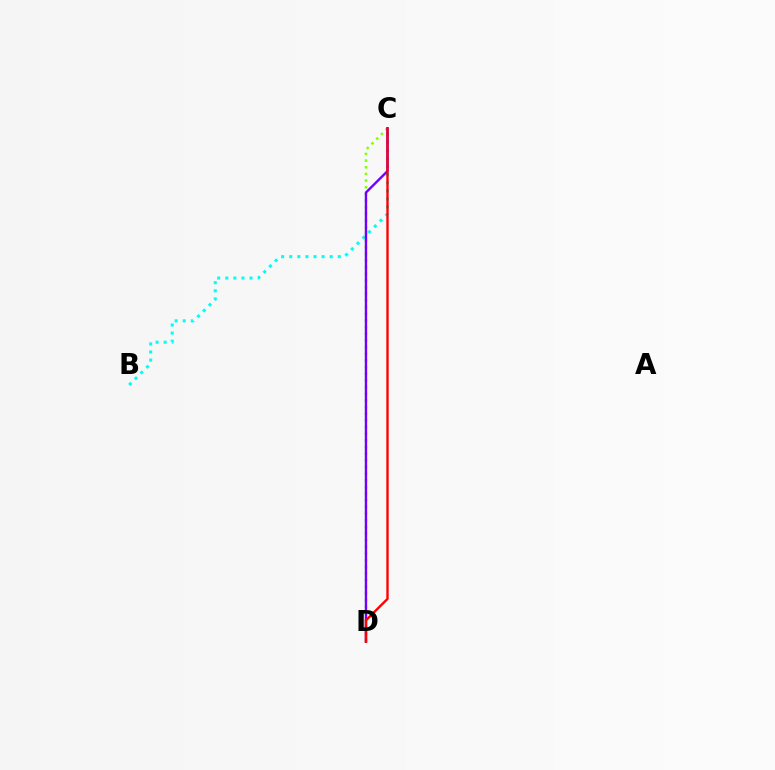{('C', 'D'): [{'color': '#84ff00', 'line_style': 'dotted', 'thickness': 1.81}, {'color': '#7200ff', 'line_style': 'solid', 'thickness': 1.72}, {'color': '#ff0000', 'line_style': 'solid', 'thickness': 1.7}], ('B', 'C'): [{'color': '#00fff6', 'line_style': 'dotted', 'thickness': 2.2}]}